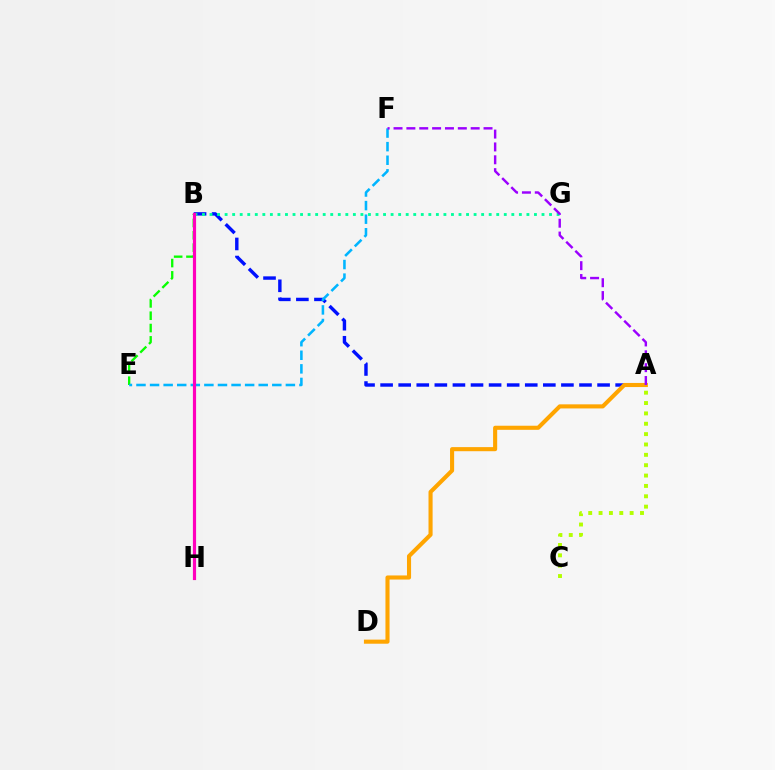{('B', 'H'): [{'color': '#ff0000', 'line_style': 'dotted', 'thickness': 1.89}, {'color': '#ff00bd', 'line_style': 'solid', 'thickness': 2.28}], ('B', 'E'): [{'color': '#08ff00', 'line_style': 'dashed', 'thickness': 1.67}], ('A', 'C'): [{'color': '#b3ff00', 'line_style': 'dotted', 'thickness': 2.81}], ('A', 'B'): [{'color': '#0010ff', 'line_style': 'dashed', 'thickness': 2.46}], ('B', 'G'): [{'color': '#00ff9d', 'line_style': 'dotted', 'thickness': 2.05}], ('E', 'F'): [{'color': '#00b5ff', 'line_style': 'dashed', 'thickness': 1.84}], ('A', 'D'): [{'color': '#ffa500', 'line_style': 'solid', 'thickness': 2.95}], ('A', 'F'): [{'color': '#9b00ff', 'line_style': 'dashed', 'thickness': 1.75}]}